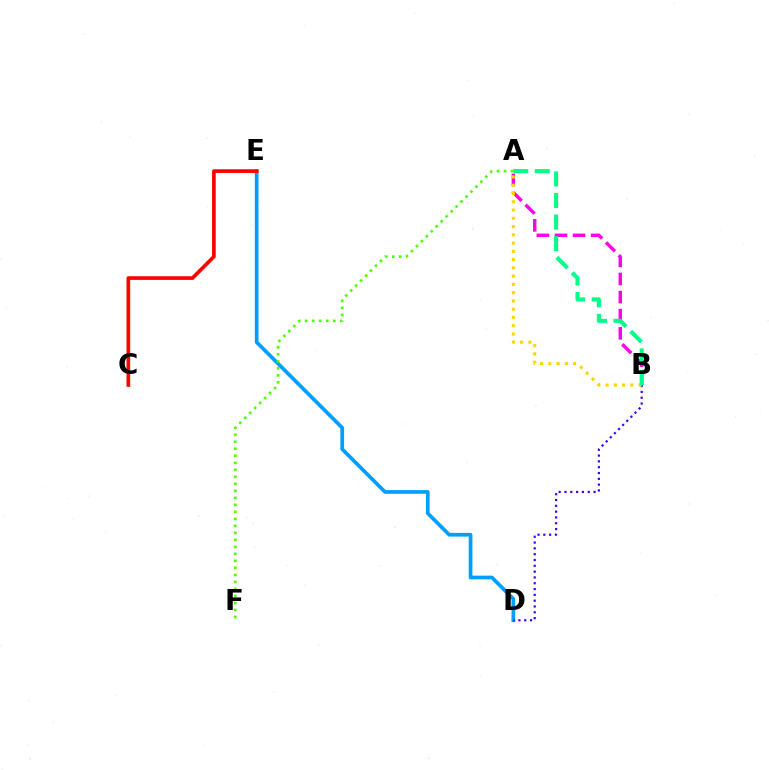{('D', 'E'): [{'color': '#009eff', 'line_style': 'solid', 'thickness': 2.66}], ('A', 'B'): [{'color': '#ff00ed', 'line_style': 'dashed', 'thickness': 2.46}, {'color': '#ffd500', 'line_style': 'dotted', 'thickness': 2.24}, {'color': '#00ff86', 'line_style': 'dashed', 'thickness': 2.93}], ('C', 'E'): [{'color': '#ff0000', 'line_style': 'solid', 'thickness': 2.64}], ('A', 'F'): [{'color': '#4fff00', 'line_style': 'dotted', 'thickness': 1.9}], ('B', 'D'): [{'color': '#3700ff', 'line_style': 'dotted', 'thickness': 1.58}]}